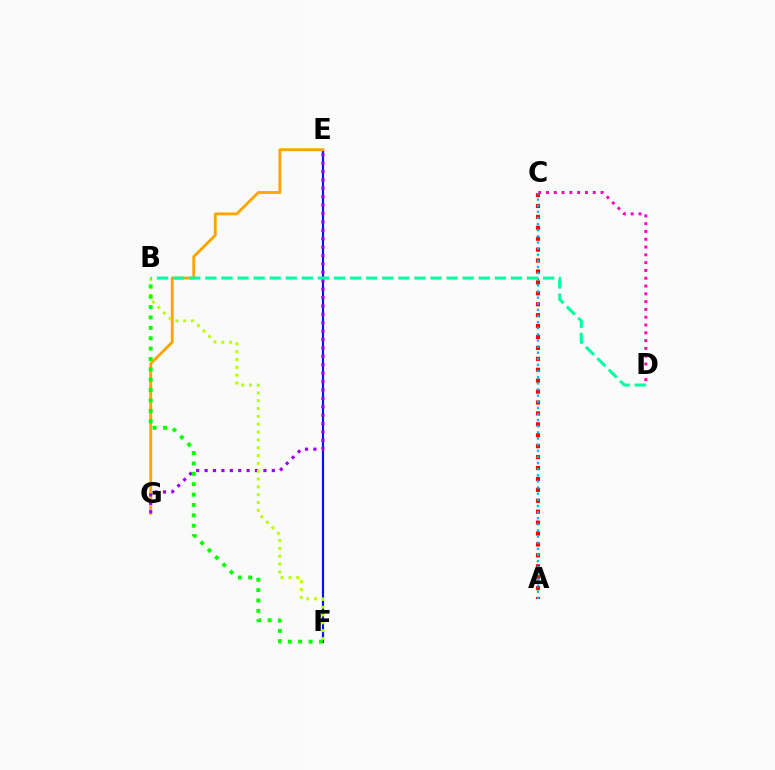{('E', 'F'): [{'color': '#0010ff', 'line_style': 'solid', 'thickness': 1.54}], ('E', 'G'): [{'color': '#ffa500', 'line_style': 'solid', 'thickness': 2.07}, {'color': '#9b00ff', 'line_style': 'dotted', 'thickness': 2.28}], ('A', 'C'): [{'color': '#ff0000', 'line_style': 'dotted', 'thickness': 2.97}, {'color': '#00b5ff', 'line_style': 'dotted', 'thickness': 1.66}], ('B', 'F'): [{'color': '#b3ff00', 'line_style': 'dotted', 'thickness': 2.13}, {'color': '#08ff00', 'line_style': 'dotted', 'thickness': 2.82}], ('B', 'D'): [{'color': '#00ff9d', 'line_style': 'dashed', 'thickness': 2.19}], ('C', 'D'): [{'color': '#ff00bd', 'line_style': 'dotted', 'thickness': 2.12}]}